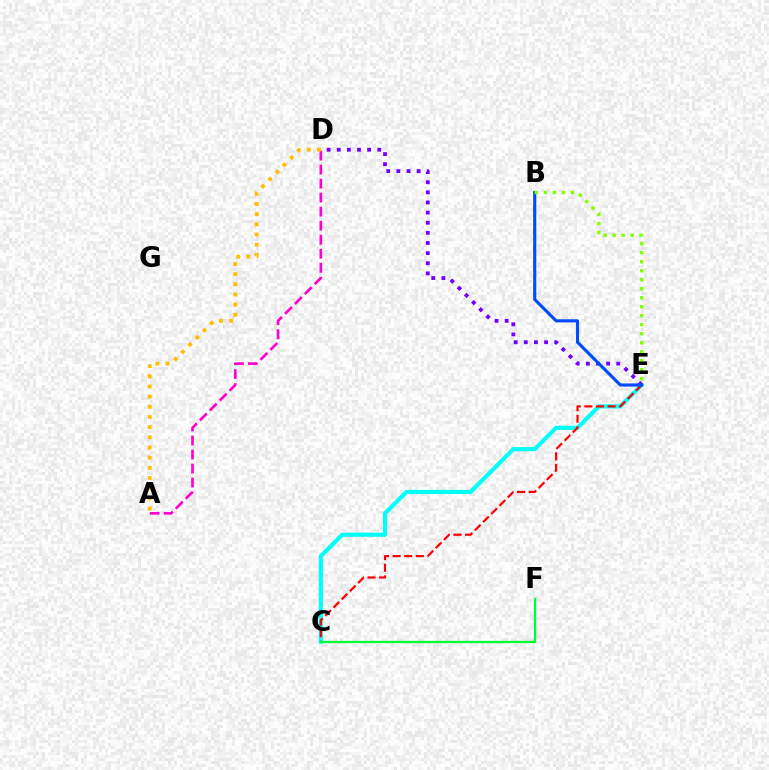{('C', 'E'): [{'color': '#00fff6', 'line_style': 'solid', 'thickness': 2.97}, {'color': '#ff0000', 'line_style': 'dashed', 'thickness': 1.58}], ('D', 'E'): [{'color': '#7200ff', 'line_style': 'dotted', 'thickness': 2.75}], ('B', 'E'): [{'color': '#004bff', 'line_style': 'solid', 'thickness': 2.25}, {'color': '#84ff00', 'line_style': 'dotted', 'thickness': 2.44}], ('C', 'F'): [{'color': '#00ff39', 'line_style': 'solid', 'thickness': 1.66}], ('A', 'D'): [{'color': '#ff00cf', 'line_style': 'dashed', 'thickness': 1.91}, {'color': '#ffbd00', 'line_style': 'dotted', 'thickness': 2.76}]}